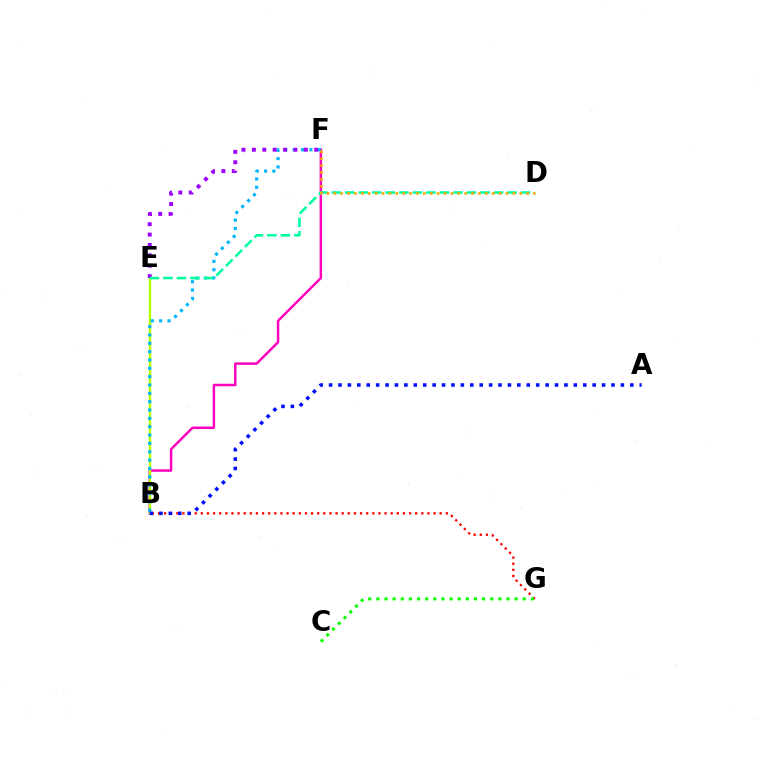{('B', 'F'): [{'color': '#ff00bd', 'line_style': 'solid', 'thickness': 1.78}, {'color': '#00b5ff', 'line_style': 'dotted', 'thickness': 2.27}], ('B', 'E'): [{'color': '#b3ff00', 'line_style': 'solid', 'thickness': 1.76}], ('E', 'F'): [{'color': '#9b00ff', 'line_style': 'dotted', 'thickness': 2.82}], ('B', 'G'): [{'color': '#ff0000', 'line_style': 'dotted', 'thickness': 1.66}], ('A', 'B'): [{'color': '#0010ff', 'line_style': 'dotted', 'thickness': 2.56}], ('D', 'E'): [{'color': '#00ff9d', 'line_style': 'dashed', 'thickness': 1.84}], ('C', 'G'): [{'color': '#08ff00', 'line_style': 'dotted', 'thickness': 2.21}], ('D', 'F'): [{'color': '#ffa500', 'line_style': 'dotted', 'thickness': 1.87}]}